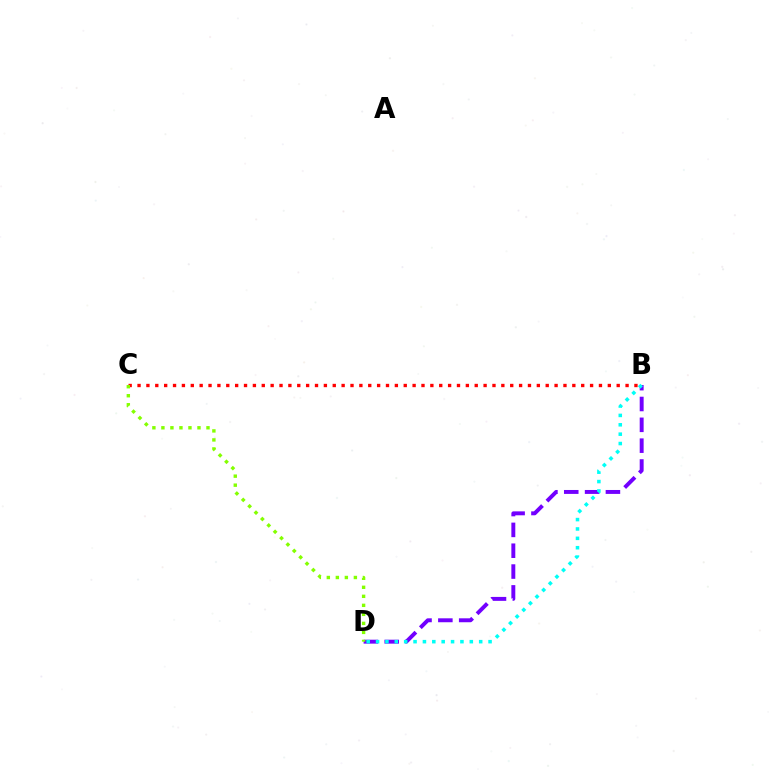{('B', 'D'): [{'color': '#7200ff', 'line_style': 'dashed', 'thickness': 2.83}, {'color': '#00fff6', 'line_style': 'dotted', 'thickness': 2.55}], ('B', 'C'): [{'color': '#ff0000', 'line_style': 'dotted', 'thickness': 2.41}], ('C', 'D'): [{'color': '#84ff00', 'line_style': 'dotted', 'thickness': 2.45}]}